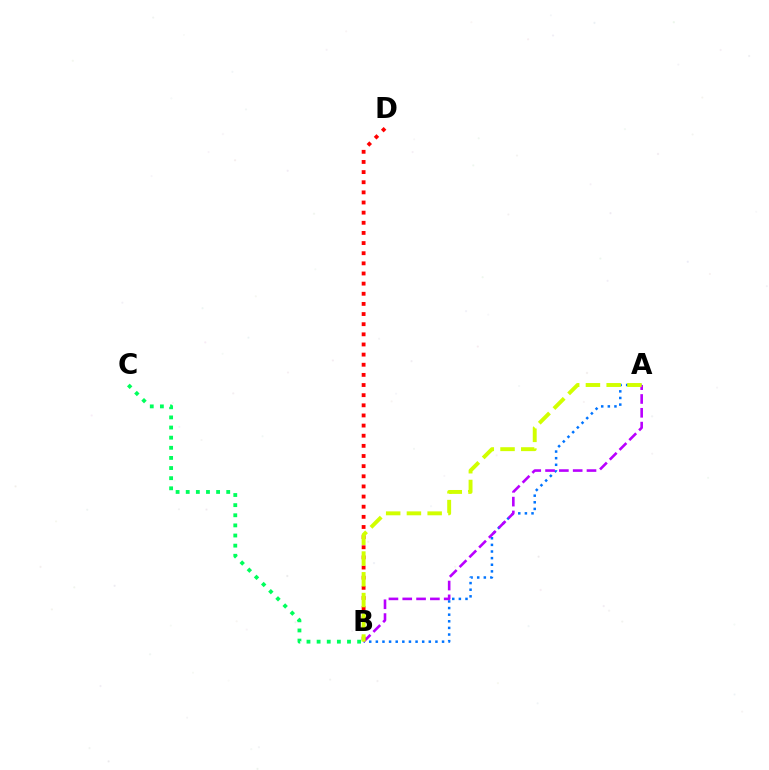{('A', 'B'): [{'color': '#0074ff', 'line_style': 'dotted', 'thickness': 1.8}, {'color': '#b900ff', 'line_style': 'dashed', 'thickness': 1.88}, {'color': '#d1ff00', 'line_style': 'dashed', 'thickness': 2.82}], ('B', 'D'): [{'color': '#ff0000', 'line_style': 'dotted', 'thickness': 2.75}], ('B', 'C'): [{'color': '#00ff5c', 'line_style': 'dotted', 'thickness': 2.75}]}